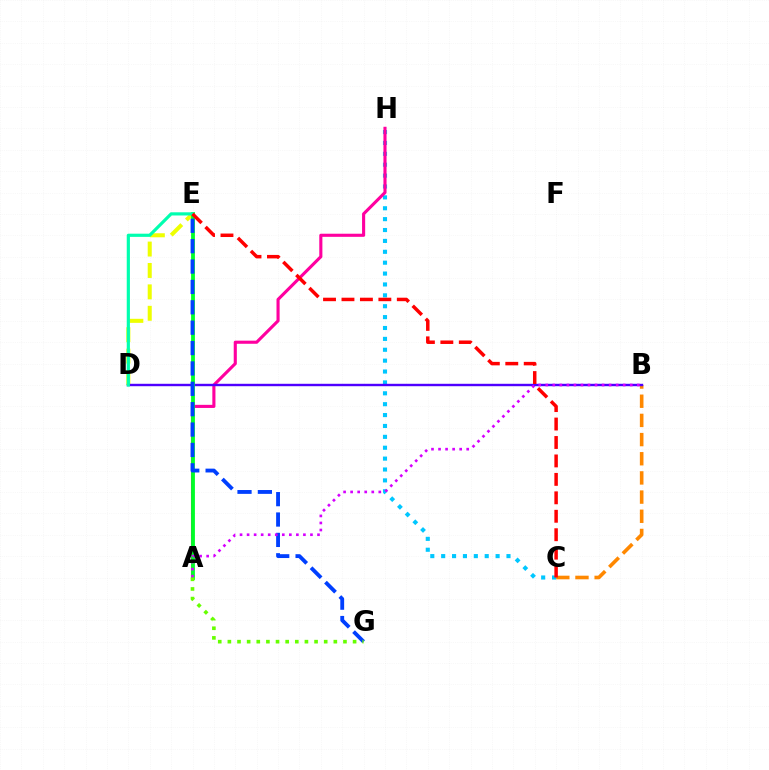{('B', 'C'): [{'color': '#ff8800', 'line_style': 'dashed', 'thickness': 2.6}], ('C', 'H'): [{'color': '#00c7ff', 'line_style': 'dotted', 'thickness': 2.96}], ('A', 'H'): [{'color': '#ff00a0', 'line_style': 'solid', 'thickness': 2.24}], ('D', 'E'): [{'color': '#eeff00', 'line_style': 'dashed', 'thickness': 2.91}, {'color': '#00ffaf', 'line_style': 'solid', 'thickness': 2.29}], ('B', 'D'): [{'color': '#4f00ff', 'line_style': 'solid', 'thickness': 1.74}], ('A', 'E'): [{'color': '#00ff27', 'line_style': 'solid', 'thickness': 2.74}], ('E', 'G'): [{'color': '#003fff', 'line_style': 'dashed', 'thickness': 2.77}], ('A', 'B'): [{'color': '#d600ff', 'line_style': 'dotted', 'thickness': 1.91}], ('A', 'G'): [{'color': '#66ff00', 'line_style': 'dotted', 'thickness': 2.62}], ('C', 'E'): [{'color': '#ff0000', 'line_style': 'dashed', 'thickness': 2.51}]}